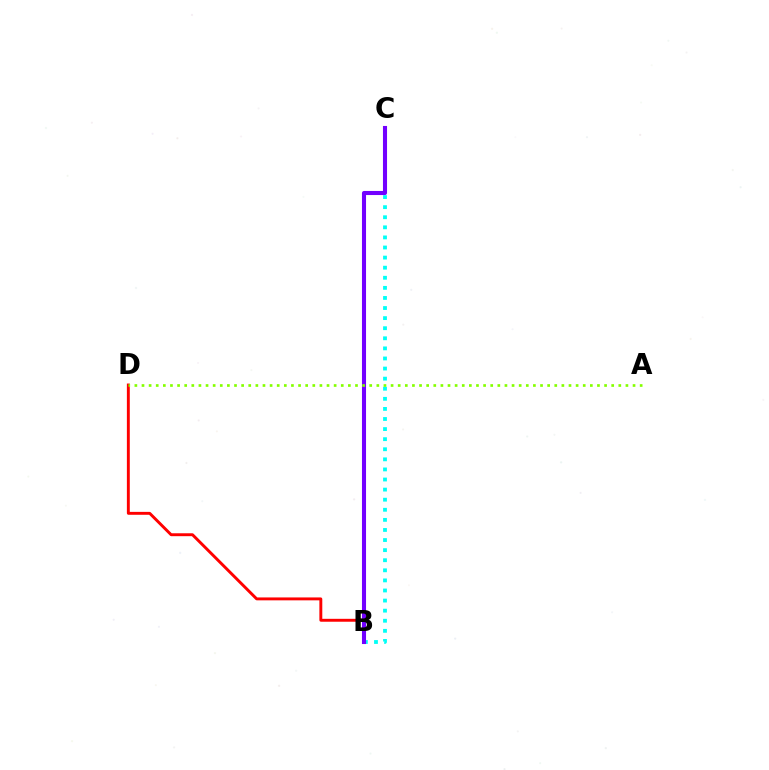{('B', 'D'): [{'color': '#ff0000', 'line_style': 'solid', 'thickness': 2.1}], ('B', 'C'): [{'color': '#00fff6', 'line_style': 'dotted', 'thickness': 2.74}, {'color': '#7200ff', 'line_style': 'solid', 'thickness': 2.94}], ('A', 'D'): [{'color': '#84ff00', 'line_style': 'dotted', 'thickness': 1.93}]}